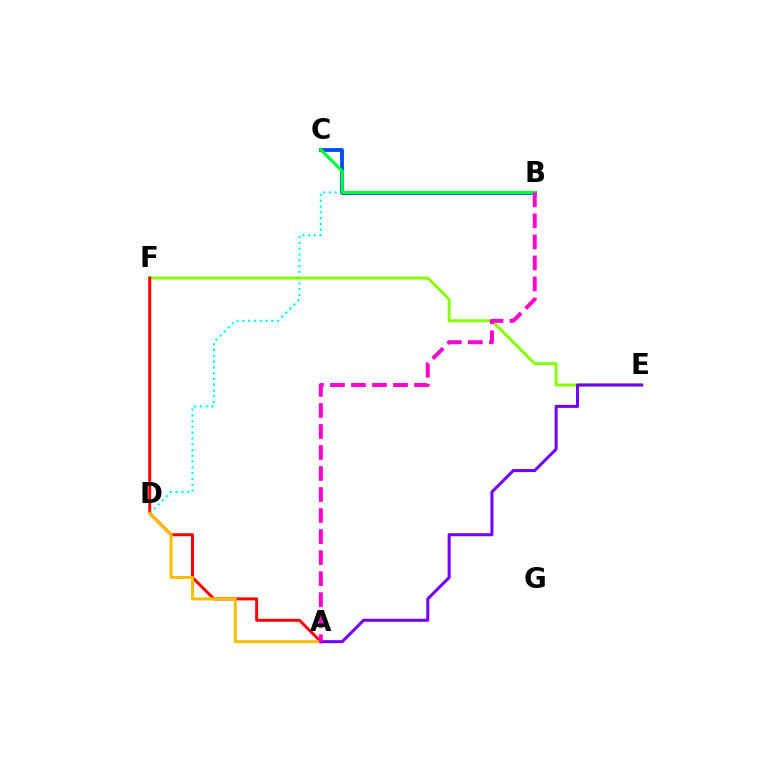{('B', 'D'): [{'color': '#00fff6', 'line_style': 'dotted', 'thickness': 1.57}], ('E', 'F'): [{'color': '#84ff00', 'line_style': 'solid', 'thickness': 2.12}], ('A', 'F'): [{'color': '#ff0000', 'line_style': 'solid', 'thickness': 2.13}], ('B', 'C'): [{'color': '#004bff', 'line_style': 'solid', 'thickness': 2.75}, {'color': '#00ff39', 'line_style': 'solid', 'thickness': 2.29}], ('A', 'D'): [{'color': '#ffbd00', 'line_style': 'solid', 'thickness': 2.17}], ('A', 'E'): [{'color': '#7200ff', 'line_style': 'solid', 'thickness': 2.19}], ('A', 'B'): [{'color': '#ff00cf', 'line_style': 'dashed', 'thickness': 2.86}]}